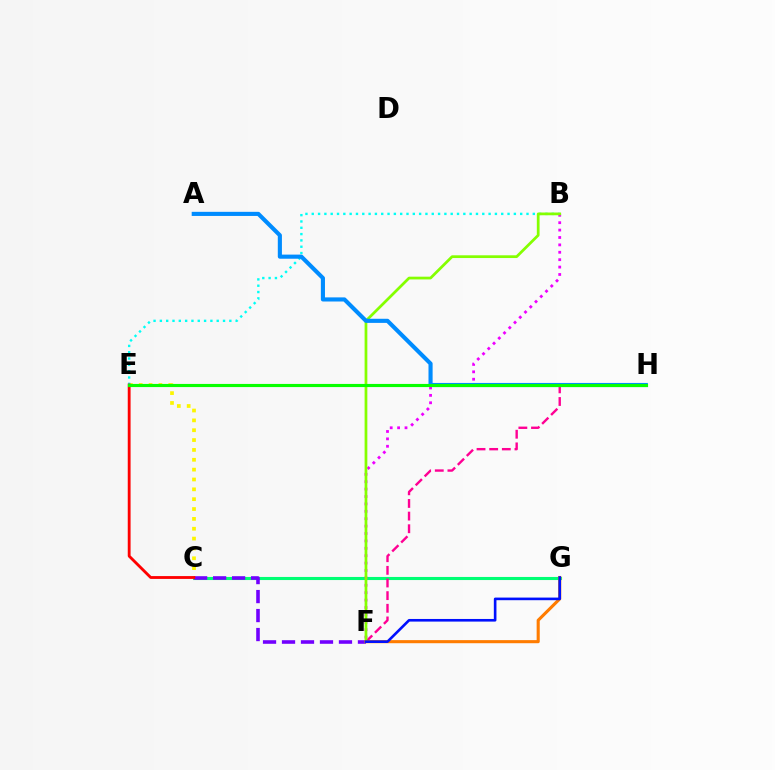{('C', 'G'): [{'color': '#00ff74', 'line_style': 'solid', 'thickness': 2.23}], ('C', 'E'): [{'color': '#fcf500', 'line_style': 'dotted', 'thickness': 2.68}, {'color': '#ff0000', 'line_style': 'solid', 'thickness': 2.04}], ('B', 'E'): [{'color': '#00fff6', 'line_style': 'dotted', 'thickness': 1.72}], ('F', 'H'): [{'color': '#ff0094', 'line_style': 'dashed', 'thickness': 1.72}], ('B', 'F'): [{'color': '#ee00ff', 'line_style': 'dotted', 'thickness': 2.01}, {'color': '#84ff00', 'line_style': 'solid', 'thickness': 1.97}], ('C', 'F'): [{'color': '#7200ff', 'line_style': 'dashed', 'thickness': 2.58}], ('F', 'G'): [{'color': '#ff7c00', 'line_style': 'solid', 'thickness': 2.23}, {'color': '#0010ff', 'line_style': 'solid', 'thickness': 1.89}], ('A', 'H'): [{'color': '#008cff', 'line_style': 'solid', 'thickness': 2.96}], ('E', 'H'): [{'color': '#08ff00', 'line_style': 'solid', 'thickness': 2.26}]}